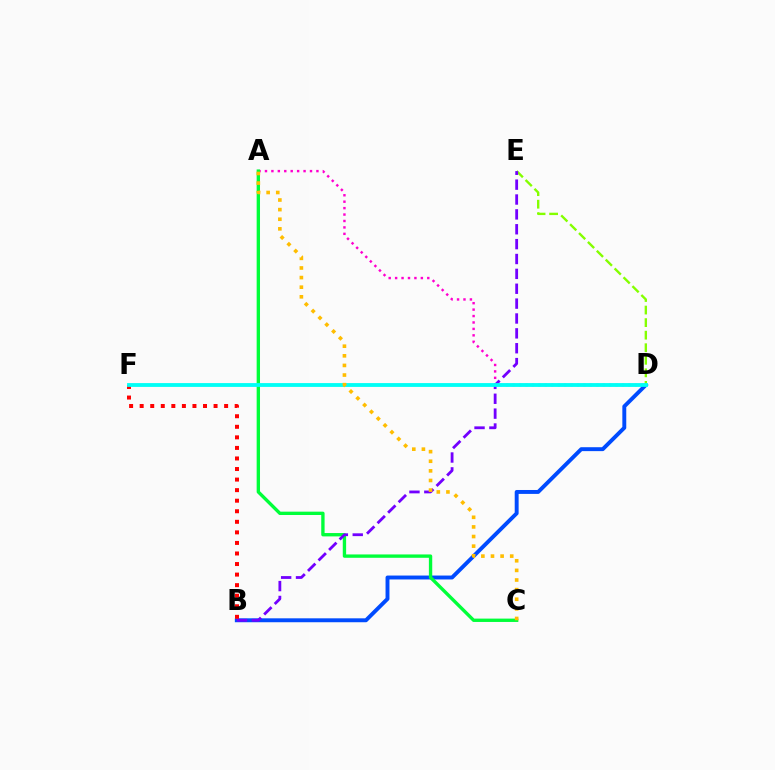{('A', 'D'): [{'color': '#ff00cf', 'line_style': 'dotted', 'thickness': 1.75}], ('B', 'D'): [{'color': '#004bff', 'line_style': 'solid', 'thickness': 2.82}], ('A', 'C'): [{'color': '#00ff39', 'line_style': 'solid', 'thickness': 2.41}, {'color': '#ffbd00', 'line_style': 'dotted', 'thickness': 2.61}], ('D', 'E'): [{'color': '#84ff00', 'line_style': 'dashed', 'thickness': 1.71}], ('B', 'F'): [{'color': '#ff0000', 'line_style': 'dotted', 'thickness': 2.87}], ('B', 'E'): [{'color': '#7200ff', 'line_style': 'dashed', 'thickness': 2.02}], ('D', 'F'): [{'color': '#00fff6', 'line_style': 'solid', 'thickness': 2.75}]}